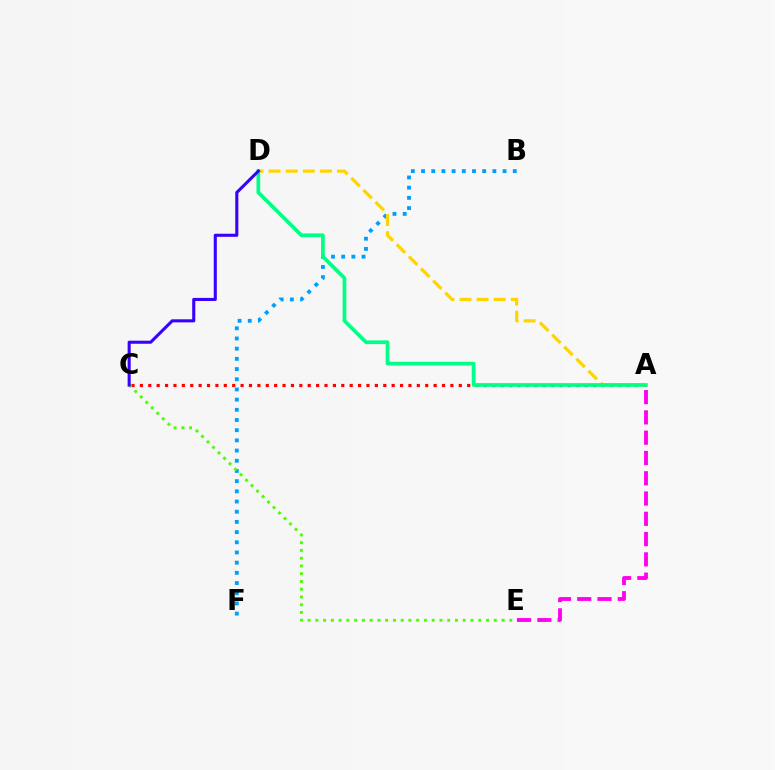{('A', 'C'): [{'color': '#ff0000', 'line_style': 'dotted', 'thickness': 2.28}], ('B', 'F'): [{'color': '#009eff', 'line_style': 'dotted', 'thickness': 2.77}], ('C', 'E'): [{'color': '#4fff00', 'line_style': 'dotted', 'thickness': 2.11}], ('A', 'E'): [{'color': '#ff00ed', 'line_style': 'dashed', 'thickness': 2.76}], ('A', 'D'): [{'color': '#ffd500', 'line_style': 'dashed', 'thickness': 2.32}, {'color': '#00ff86', 'line_style': 'solid', 'thickness': 2.66}], ('C', 'D'): [{'color': '#3700ff', 'line_style': 'solid', 'thickness': 2.21}]}